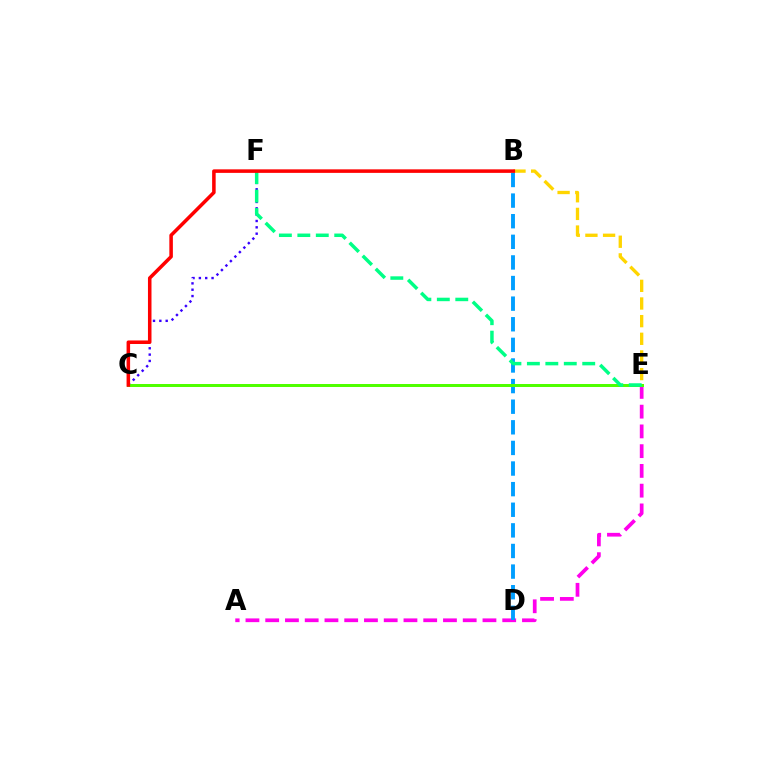{('A', 'E'): [{'color': '#ff00ed', 'line_style': 'dashed', 'thickness': 2.68}], ('C', 'F'): [{'color': '#3700ff', 'line_style': 'dotted', 'thickness': 1.72}], ('B', 'D'): [{'color': '#009eff', 'line_style': 'dashed', 'thickness': 2.8}], ('C', 'E'): [{'color': '#4fff00', 'line_style': 'solid', 'thickness': 2.15}], ('B', 'E'): [{'color': '#ffd500', 'line_style': 'dashed', 'thickness': 2.4}], ('E', 'F'): [{'color': '#00ff86', 'line_style': 'dashed', 'thickness': 2.51}], ('B', 'C'): [{'color': '#ff0000', 'line_style': 'solid', 'thickness': 2.54}]}